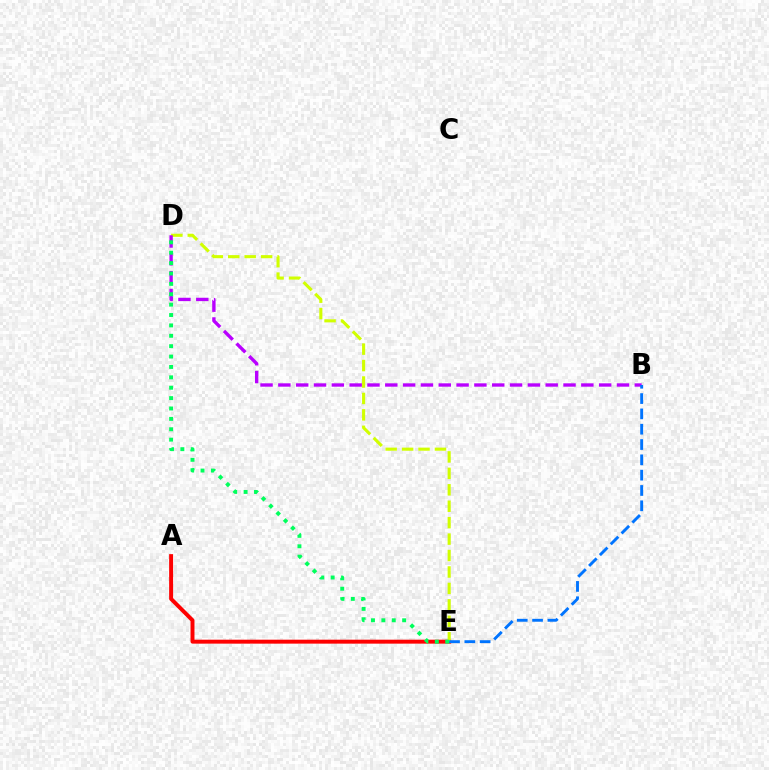{('A', 'E'): [{'color': '#ff0000', 'line_style': 'solid', 'thickness': 2.84}], ('D', 'E'): [{'color': '#d1ff00', 'line_style': 'dashed', 'thickness': 2.23}, {'color': '#00ff5c', 'line_style': 'dotted', 'thickness': 2.82}], ('B', 'D'): [{'color': '#b900ff', 'line_style': 'dashed', 'thickness': 2.42}], ('B', 'E'): [{'color': '#0074ff', 'line_style': 'dashed', 'thickness': 2.08}]}